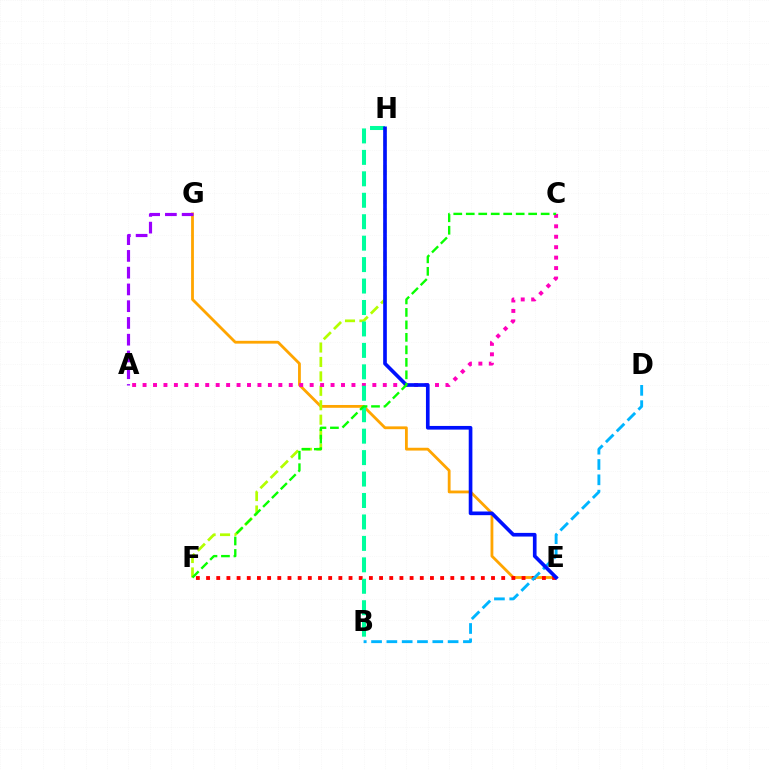{('E', 'G'): [{'color': '#ffa500', 'line_style': 'solid', 'thickness': 2.02}], ('E', 'F'): [{'color': '#ff0000', 'line_style': 'dotted', 'thickness': 2.77}], ('F', 'H'): [{'color': '#b3ff00', 'line_style': 'dashed', 'thickness': 1.96}], ('A', 'G'): [{'color': '#9b00ff', 'line_style': 'dashed', 'thickness': 2.28}], ('B', 'D'): [{'color': '#00b5ff', 'line_style': 'dashed', 'thickness': 2.08}], ('A', 'C'): [{'color': '#ff00bd', 'line_style': 'dotted', 'thickness': 2.84}], ('B', 'H'): [{'color': '#00ff9d', 'line_style': 'dashed', 'thickness': 2.91}], ('E', 'H'): [{'color': '#0010ff', 'line_style': 'solid', 'thickness': 2.64}], ('C', 'F'): [{'color': '#08ff00', 'line_style': 'dashed', 'thickness': 1.7}]}